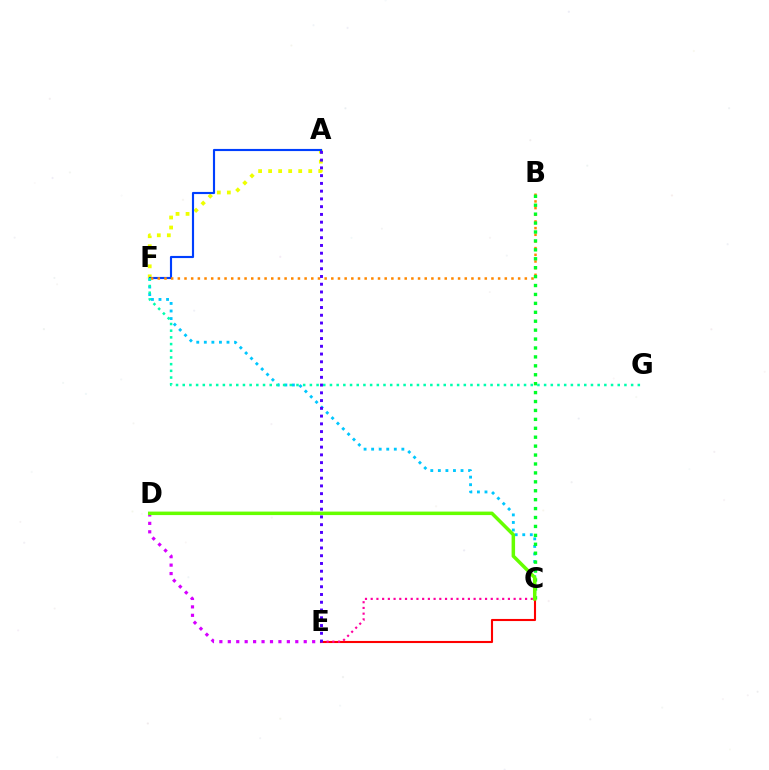{('A', 'F'): [{'color': '#eeff00', 'line_style': 'dotted', 'thickness': 2.72}, {'color': '#003fff', 'line_style': 'solid', 'thickness': 1.54}], ('C', 'E'): [{'color': '#ff0000', 'line_style': 'solid', 'thickness': 1.51}, {'color': '#ff00a0', 'line_style': 'dotted', 'thickness': 1.55}], ('C', 'F'): [{'color': '#00c7ff', 'line_style': 'dotted', 'thickness': 2.05}], ('D', 'E'): [{'color': '#d600ff', 'line_style': 'dotted', 'thickness': 2.29}], ('B', 'F'): [{'color': '#ff8800', 'line_style': 'dotted', 'thickness': 1.81}], ('B', 'C'): [{'color': '#00ff27', 'line_style': 'dotted', 'thickness': 2.42}], ('F', 'G'): [{'color': '#00ffaf', 'line_style': 'dotted', 'thickness': 1.82}], ('C', 'D'): [{'color': '#66ff00', 'line_style': 'solid', 'thickness': 2.52}], ('A', 'E'): [{'color': '#4f00ff', 'line_style': 'dotted', 'thickness': 2.11}]}